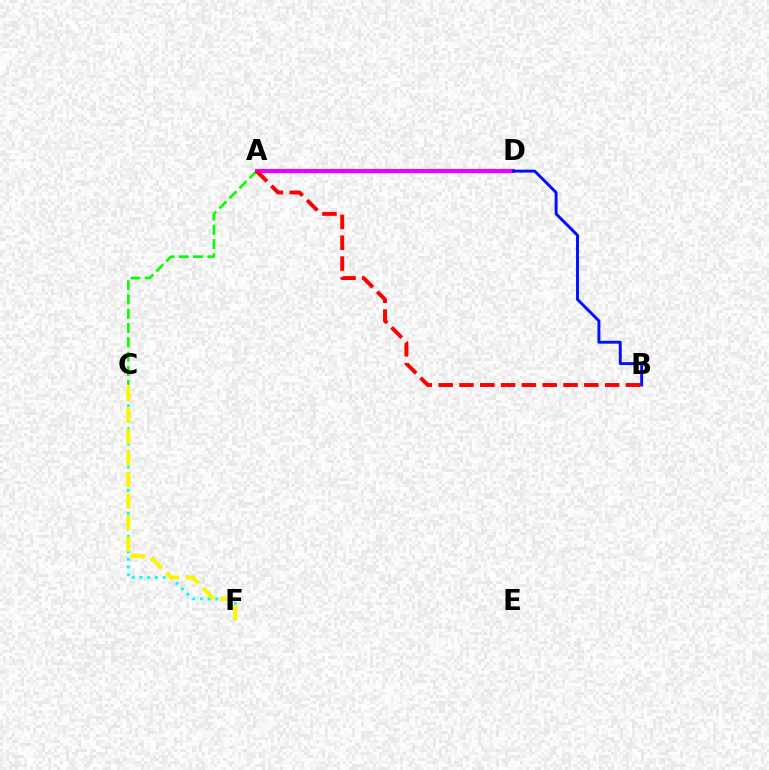{('C', 'F'): [{'color': '#00fff6', 'line_style': 'dotted', 'thickness': 2.09}, {'color': '#fcf500', 'line_style': 'dashed', 'thickness': 2.92}], ('A', 'C'): [{'color': '#08ff00', 'line_style': 'dashed', 'thickness': 1.94}], ('A', 'D'): [{'color': '#ee00ff', 'line_style': 'solid', 'thickness': 2.96}], ('A', 'B'): [{'color': '#ff0000', 'line_style': 'dashed', 'thickness': 2.83}], ('B', 'D'): [{'color': '#0010ff', 'line_style': 'solid', 'thickness': 2.1}]}